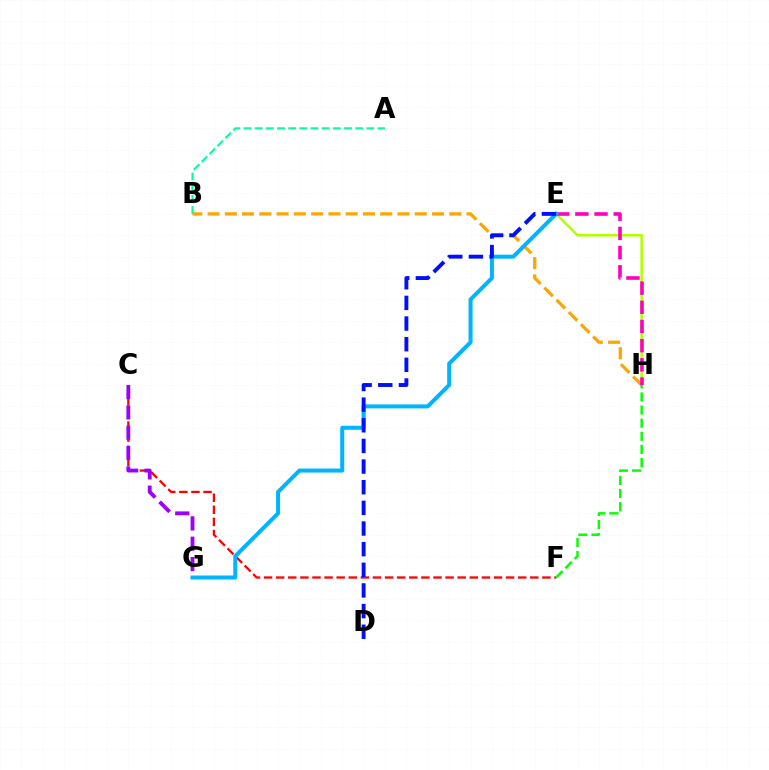{('E', 'H'): [{'color': '#b3ff00', 'line_style': 'solid', 'thickness': 1.83}, {'color': '#ff00bd', 'line_style': 'dashed', 'thickness': 2.61}], ('B', 'H'): [{'color': '#ffa500', 'line_style': 'dashed', 'thickness': 2.35}], ('C', 'F'): [{'color': '#ff0000', 'line_style': 'dashed', 'thickness': 1.64}], ('F', 'H'): [{'color': '#08ff00', 'line_style': 'dashed', 'thickness': 1.78}], ('A', 'B'): [{'color': '#00ff9d', 'line_style': 'dashed', 'thickness': 1.52}], ('C', 'G'): [{'color': '#9b00ff', 'line_style': 'dashed', 'thickness': 2.76}], ('E', 'G'): [{'color': '#00b5ff', 'line_style': 'solid', 'thickness': 2.88}], ('D', 'E'): [{'color': '#0010ff', 'line_style': 'dashed', 'thickness': 2.8}]}